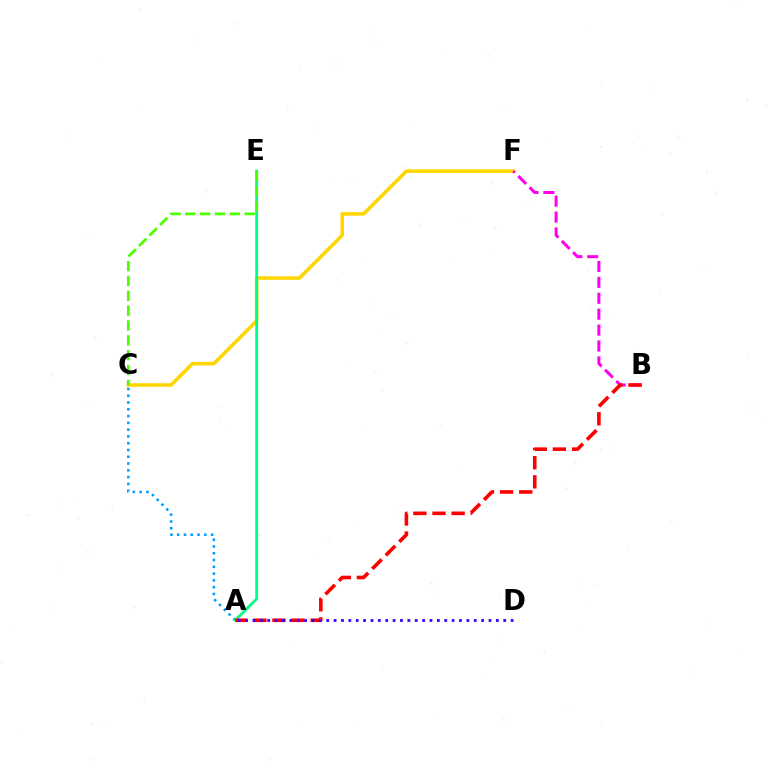{('C', 'F'): [{'color': '#ffd500', 'line_style': 'solid', 'thickness': 2.56}], ('B', 'F'): [{'color': '#ff00ed', 'line_style': 'dashed', 'thickness': 2.16}], ('A', 'C'): [{'color': '#009eff', 'line_style': 'dotted', 'thickness': 1.84}], ('A', 'E'): [{'color': '#00ff86', 'line_style': 'solid', 'thickness': 2.05}], ('A', 'B'): [{'color': '#ff0000', 'line_style': 'dashed', 'thickness': 2.6}], ('A', 'D'): [{'color': '#3700ff', 'line_style': 'dotted', 'thickness': 2.0}], ('C', 'E'): [{'color': '#4fff00', 'line_style': 'dashed', 'thickness': 2.02}]}